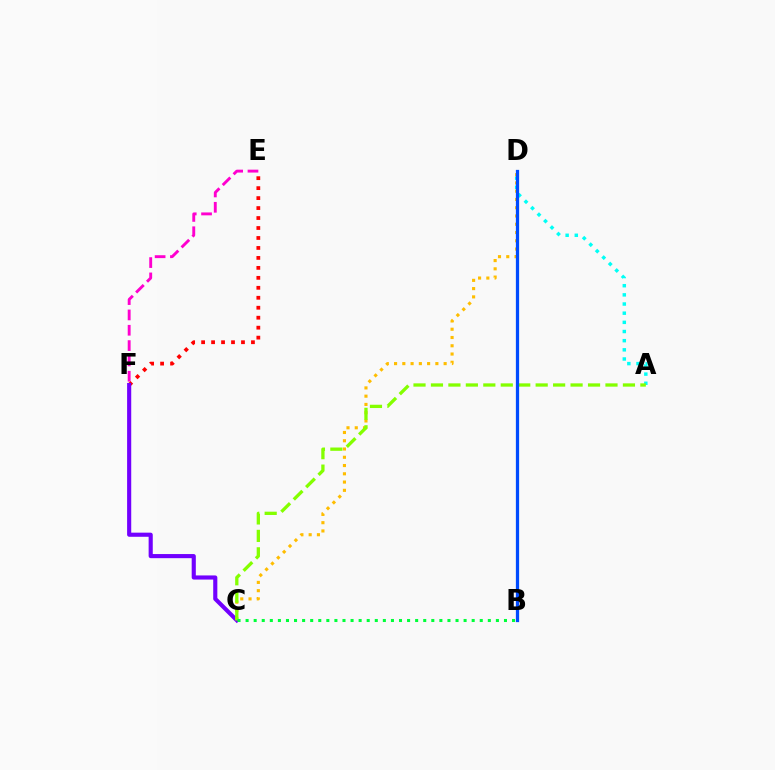{('E', 'F'): [{'color': '#ff00cf', 'line_style': 'dashed', 'thickness': 2.08}, {'color': '#ff0000', 'line_style': 'dotted', 'thickness': 2.71}], ('A', 'D'): [{'color': '#00fff6', 'line_style': 'dotted', 'thickness': 2.49}], ('C', 'F'): [{'color': '#7200ff', 'line_style': 'solid', 'thickness': 2.97}], ('C', 'D'): [{'color': '#ffbd00', 'line_style': 'dotted', 'thickness': 2.25}], ('A', 'C'): [{'color': '#84ff00', 'line_style': 'dashed', 'thickness': 2.37}], ('B', 'C'): [{'color': '#00ff39', 'line_style': 'dotted', 'thickness': 2.19}], ('B', 'D'): [{'color': '#004bff', 'line_style': 'solid', 'thickness': 2.34}]}